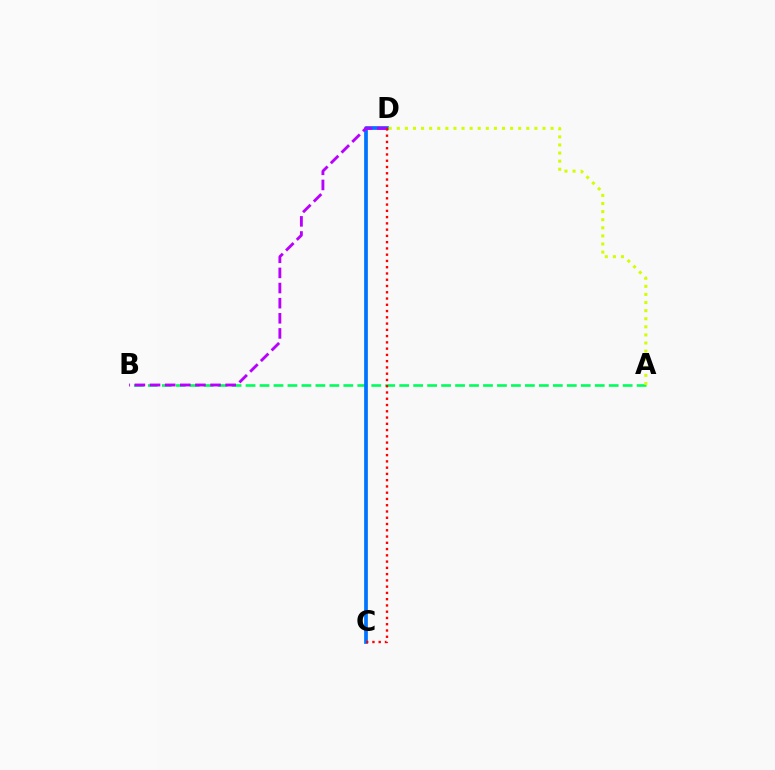{('A', 'B'): [{'color': '#00ff5c', 'line_style': 'dashed', 'thickness': 1.9}], ('C', 'D'): [{'color': '#0074ff', 'line_style': 'solid', 'thickness': 2.68}, {'color': '#ff0000', 'line_style': 'dotted', 'thickness': 1.7}], ('B', 'D'): [{'color': '#b900ff', 'line_style': 'dashed', 'thickness': 2.06}], ('A', 'D'): [{'color': '#d1ff00', 'line_style': 'dotted', 'thickness': 2.2}]}